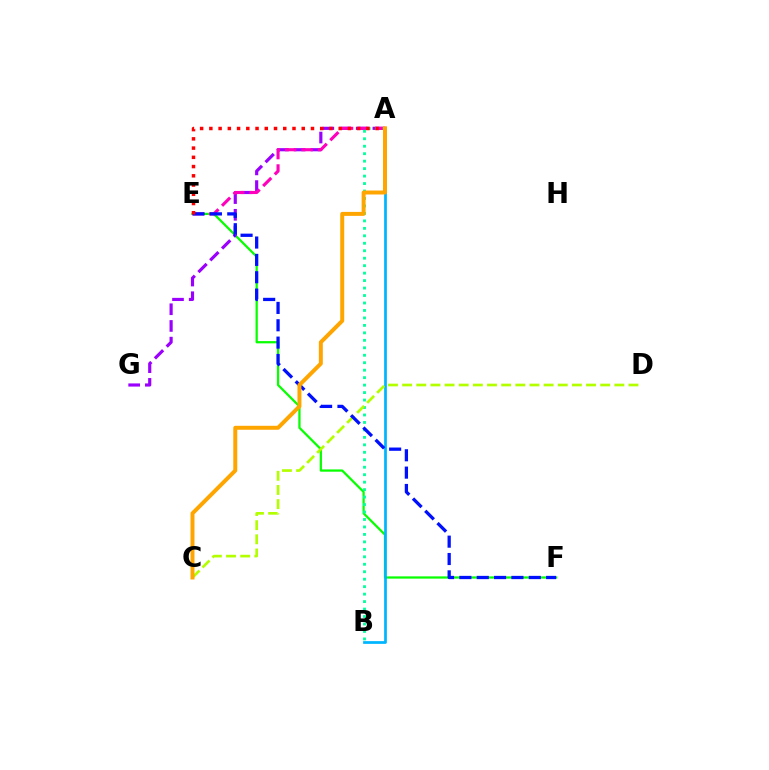{('E', 'F'): [{'color': '#08ff00', 'line_style': 'solid', 'thickness': 1.62}, {'color': '#0010ff', 'line_style': 'dashed', 'thickness': 2.36}], ('A', 'G'): [{'color': '#9b00ff', 'line_style': 'dashed', 'thickness': 2.27}], ('A', 'E'): [{'color': '#ff00bd', 'line_style': 'dashed', 'thickness': 2.23}, {'color': '#ff0000', 'line_style': 'dotted', 'thickness': 2.51}], ('A', 'B'): [{'color': '#00ff9d', 'line_style': 'dotted', 'thickness': 2.03}, {'color': '#00b5ff', 'line_style': 'solid', 'thickness': 1.96}], ('C', 'D'): [{'color': '#b3ff00', 'line_style': 'dashed', 'thickness': 1.92}], ('A', 'C'): [{'color': '#ffa500', 'line_style': 'solid', 'thickness': 2.86}]}